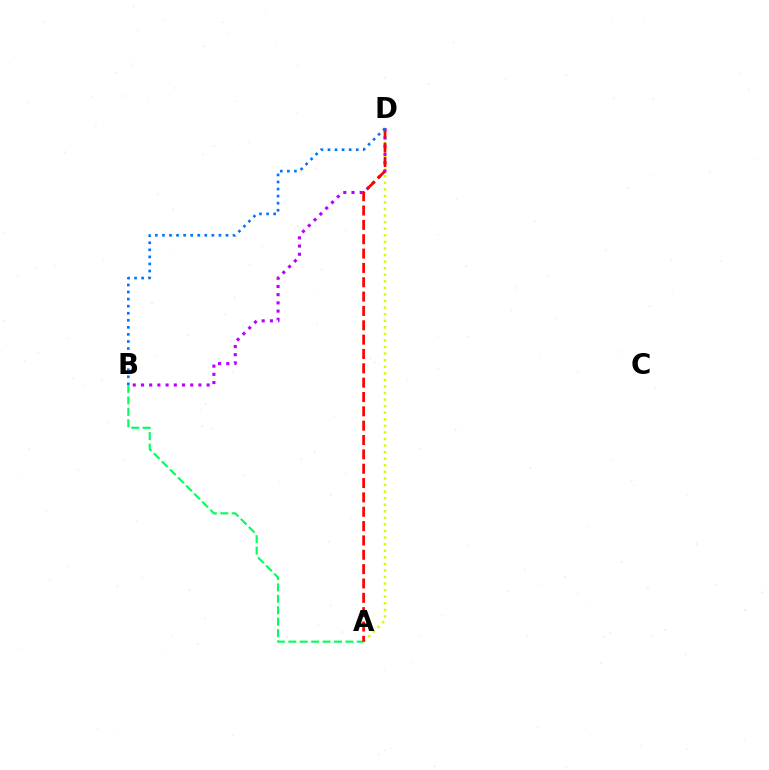{('A', 'D'): [{'color': '#d1ff00', 'line_style': 'dotted', 'thickness': 1.79}, {'color': '#ff0000', 'line_style': 'dashed', 'thickness': 1.95}], ('B', 'D'): [{'color': '#b900ff', 'line_style': 'dotted', 'thickness': 2.23}, {'color': '#0074ff', 'line_style': 'dotted', 'thickness': 1.92}], ('A', 'B'): [{'color': '#00ff5c', 'line_style': 'dashed', 'thickness': 1.55}]}